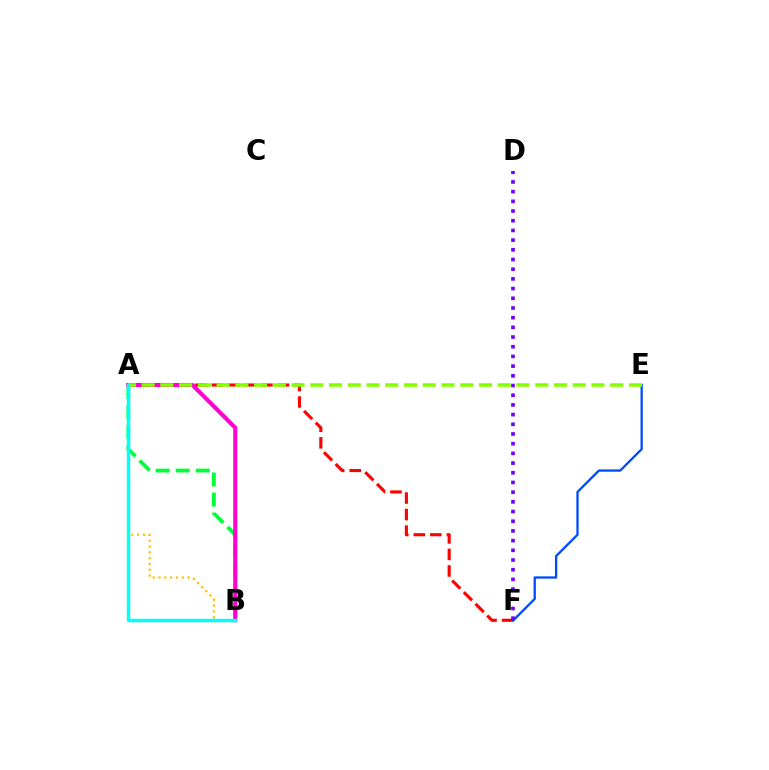{('A', 'F'): [{'color': '#ff0000', 'line_style': 'dashed', 'thickness': 2.25}], ('E', 'F'): [{'color': '#004bff', 'line_style': 'solid', 'thickness': 1.66}], ('A', 'B'): [{'color': '#00ff39', 'line_style': 'dashed', 'thickness': 2.73}, {'color': '#ffbd00', 'line_style': 'dotted', 'thickness': 1.58}, {'color': '#ff00cf', 'line_style': 'solid', 'thickness': 2.95}, {'color': '#00fff6', 'line_style': 'solid', 'thickness': 2.47}], ('D', 'F'): [{'color': '#7200ff', 'line_style': 'dotted', 'thickness': 2.63}], ('A', 'E'): [{'color': '#84ff00', 'line_style': 'dashed', 'thickness': 2.55}]}